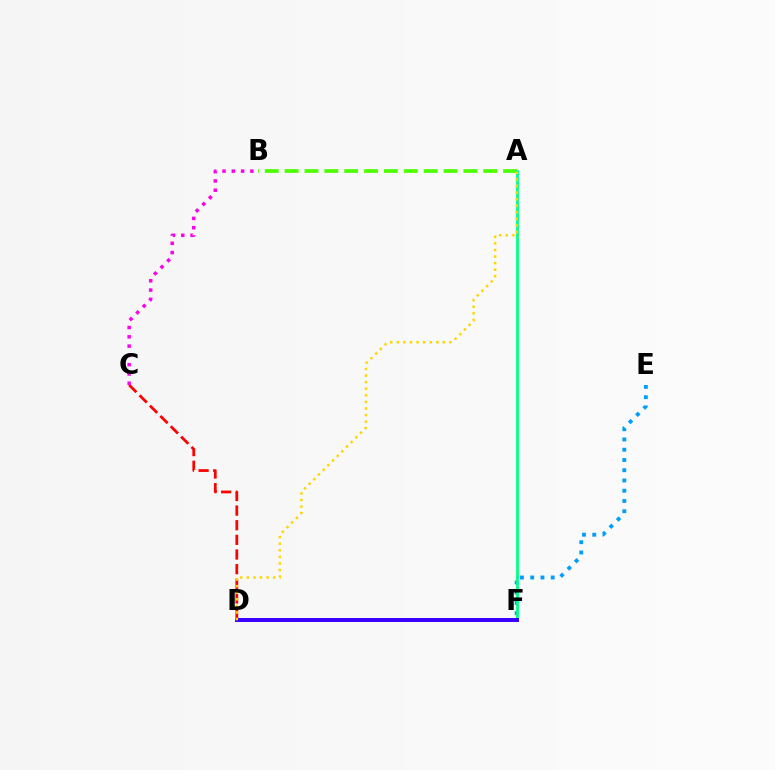{('C', 'D'): [{'color': '#ff0000', 'line_style': 'dashed', 'thickness': 1.99}], ('E', 'F'): [{'color': '#009eff', 'line_style': 'dotted', 'thickness': 2.78}], ('A', 'B'): [{'color': '#4fff00', 'line_style': 'dashed', 'thickness': 2.7}], ('A', 'F'): [{'color': '#00ff86', 'line_style': 'solid', 'thickness': 2.02}], ('B', 'C'): [{'color': '#ff00ed', 'line_style': 'dotted', 'thickness': 2.52}], ('D', 'F'): [{'color': '#3700ff', 'line_style': 'solid', 'thickness': 2.84}], ('A', 'D'): [{'color': '#ffd500', 'line_style': 'dotted', 'thickness': 1.79}]}